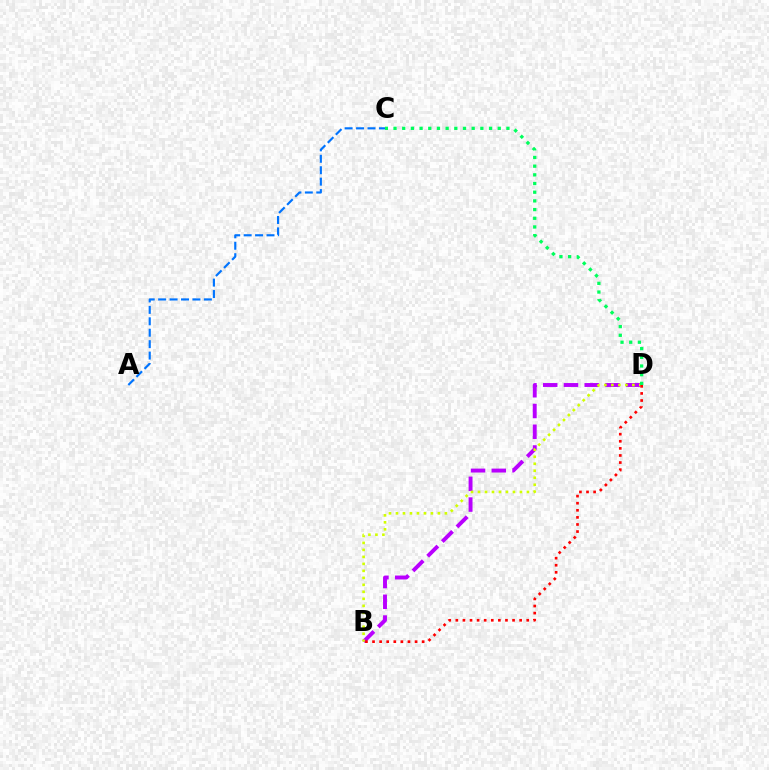{('B', 'D'): [{'color': '#b900ff', 'line_style': 'dashed', 'thickness': 2.82}, {'color': '#d1ff00', 'line_style': 'dotted', 'thickness': 1.9}, {'color': '#ff0000', 'line_style': 'dotted', 'thickness': 1.93}], ('A', 'C'): [{'color': '#0074ff', 'line_style': 'dashed', 'thickness': 1.55}], ('C', 'D'): [{'color': '#00ff5c', 'line_style': 'dotted', 'thickness': 2.36}]}